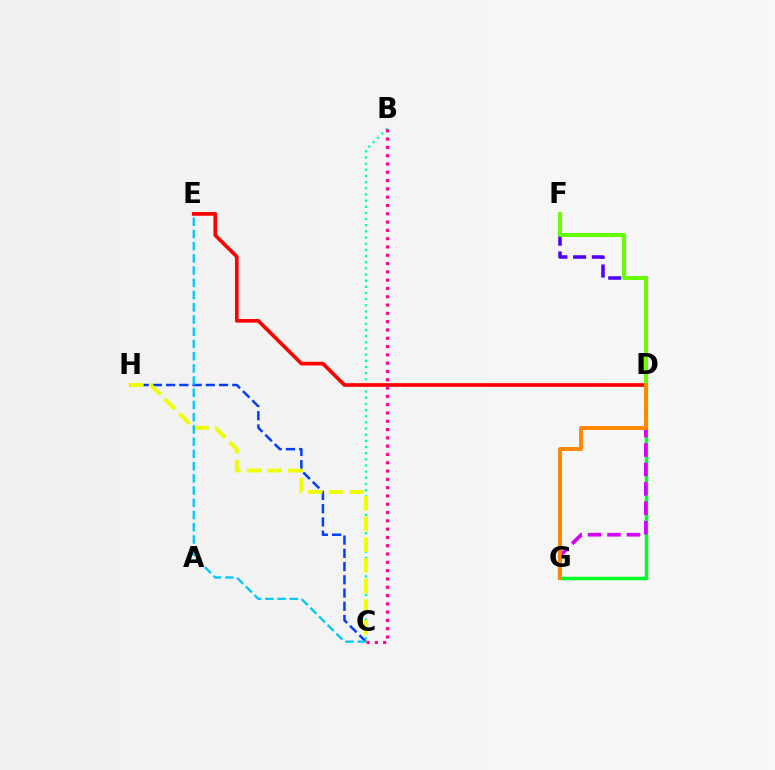{('B', 'C'): [{'color': '#00ffaf', 'line_style': 'dotted', 'thickness': 1.67}, {'color': '#ff00a0', 'line_style': 'dotted', 'thickness': 2.25}], ('D', 'E'): [{'color': '#ff0000', 'line_style': 'solid', 'thickness': 2.64}], ('D', 'G'): [{'color': '#00ff27', 'line_style': 'solid', 'thickness': 2.52}, {'color': '#d600ff', 'line_style': 'dashed', 'thickness': 2.64}, {'color': '#ff8800', 'line_style': 'solid', 'thickness': 2.84}], ('C', 'H'): [{'color': '#003fff', 'line_style': 'dashed', 'thickness': 1.8}, {'color': '#eeff00', 'line_style': 'dashed', 'thickness': 2.81}], ('D', 'F'): [{'color': '#4f00ff', 'line_style': 'dashed', 'thickness': 2.54}, {'color': '#66ff00', 'line_style': 'solid', 'thickness': 2.89}], ('C', 'E'): [{'color': '#00c7ff', 'line_style': 'dashed', 'thickness': 1.66}]}